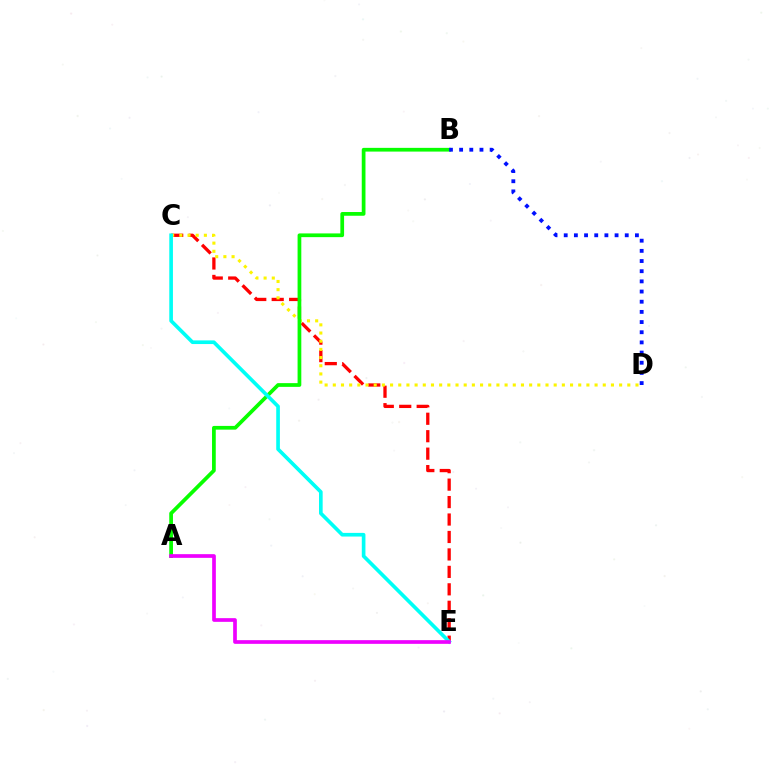{('C', 'E'): [{'color': '#ff0000', 'line_style': 'dashed', 'thickness': 2.37}, {'color': '#00fff6', 'line_style': 'solid', 'thickness': 2.63}], ('C', 'D'): [{'color': '#fcf500', 'line_style': 'dotted', 'thickness': 2.22}], ('A', 'B'): [{'color': '#08ff00', 'line_style': 'solid', 'thickness': 2.69}], ('A', 'E'): [{'color': '#ee00ff', 'line_style': 'solid', 'thickness': 2.66}], ('B', 'D'): [{'color': '#0010ff', 'line_style': 'dotted', 'thickness': 2.76}]}